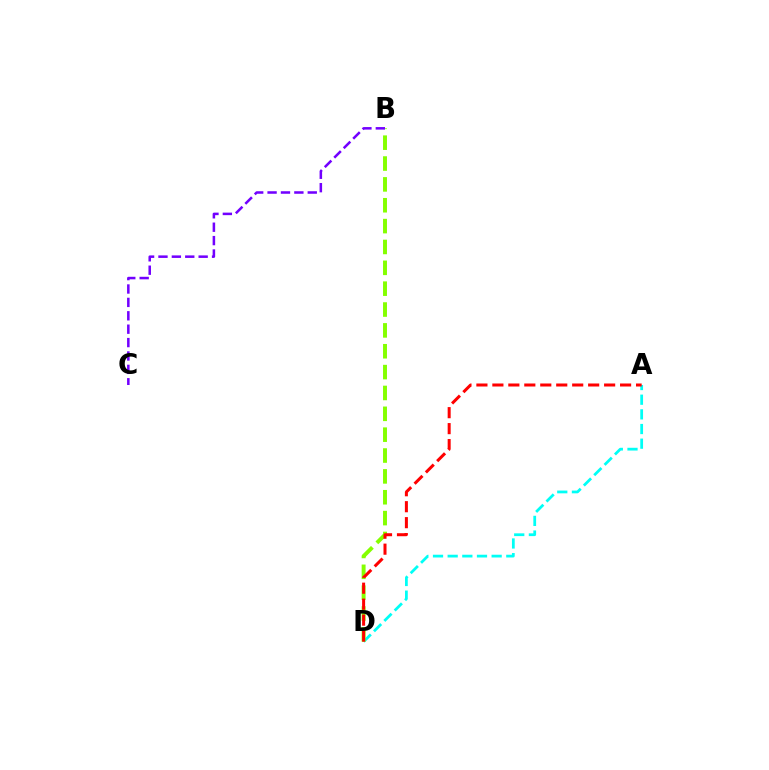{('A', 'D'): [{'color': '#00fff6', 'line_style': 'dashed', 'thickness': 1.99}, {'color': '#ff0000', 'line_style': 'dashed', 'thickness': 2.17}], ('B', 'D'): [{'color': '#84ff00', 'line_style': 'dashed', 'thickness': 2.83}], ('B', 'C'): [{'color': '#7200ff', 'line_style': 'dashed', 'thickness': 1.82}]}